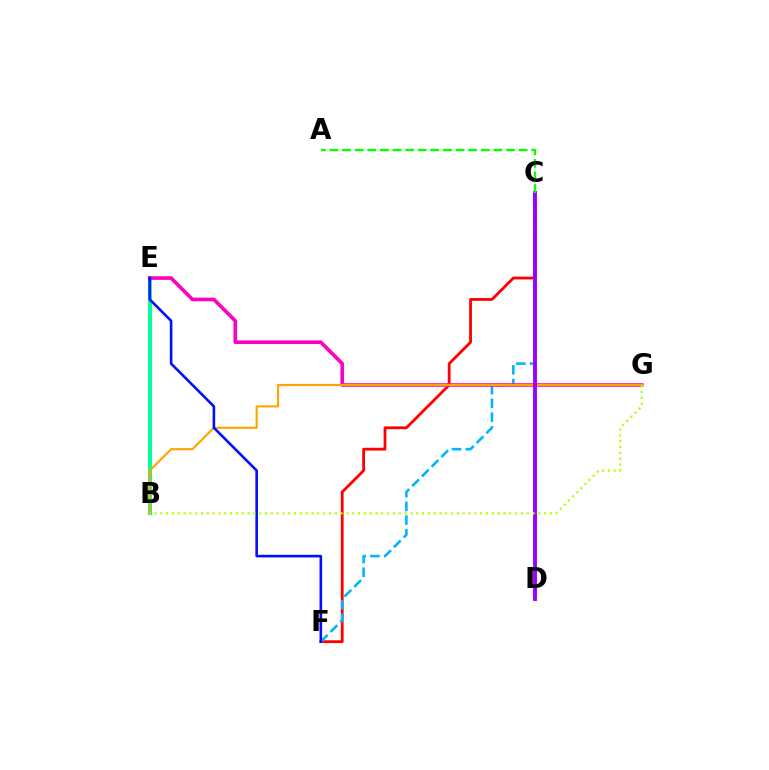{('B', 'E'): [{'color': '#00ff9d', 'line_style': 'solid', 'thickness': 2.91}], ('C', 'F'): [{'color': '#ff0000', 'line_style': 'solid', 'thickness': 2.02}, {'color': '#00b5ff', 'line_style': 'dashed', 'thickness': 1.86}], ('E', 'G'): [{'color': '#ff00bd', 'line_style': 'solid', 'thickness': 2.61}], ('B', 'G'): [{'color': '#ffa500', 'line_style': 'solid', 'thickness': 1.55}, {'color': '#b3ff00', 'line_style': 'dotted', 'thickness': 1.58}], ('C', 'D'): [{'color': '#9b00ff', 'line_style': 'solid', 'thickness': 2.79}], ('E', 'F'): [{'color': '#0010ff', 'line_style': 'solid', 'thickness': 1.88}], ('A', 'C'): [{'color': '#08ff00', 'line_style': 'dashed', 'thickness': 1.71}]}